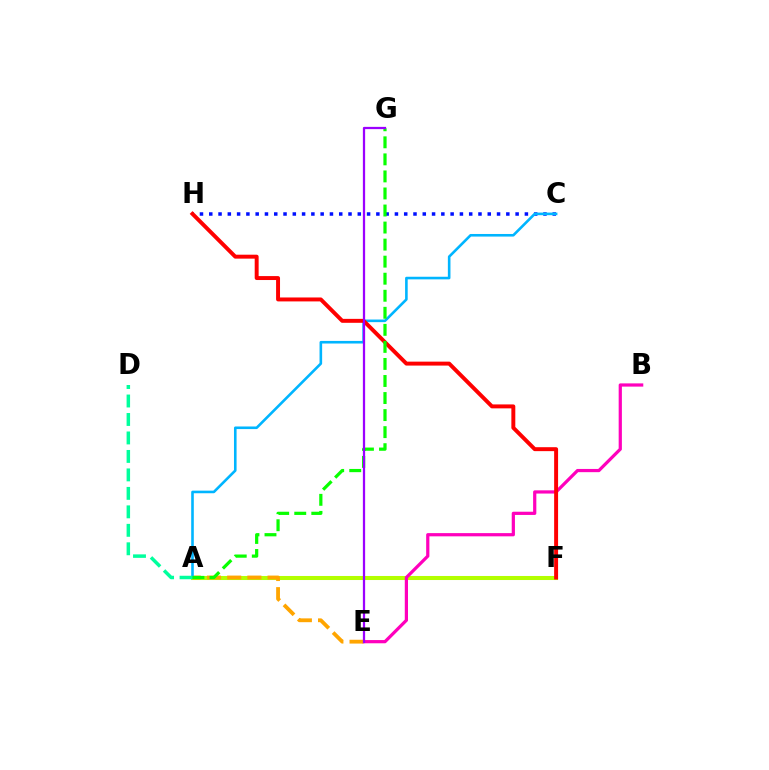{('A', 'F'): [{'color': '#b3ff00', 'line_style': 'solid', 'thickness': 2.91}], ('C', 'H'): [{'color': '#0010ff', 'line_style': 'dotted', 'thickness': 2.52}], ('B', 'E'): [{'color': '#ff00bd', 'line_style': 'solid', 'thickness': 2.32}], ('A', 'E'): [{'color': '#ffa500', 'line_style': 'dashed', 'thickness': 2.74}], ('A', 'C'): [{'color': '#00b5ff', 'line_style': 'solid', 'thickness': 1.87}], ('F', 'H'): [{'color': '#ff0000', 'line_style': 'solid', 'thickness': 2.84}], ('A', 'D'): [{'color': '#00ff9d', 'line_style': 'dashed', 'thickness': 2.51}], ('A', 'G'): [{'color': '#08ff00', 'line_style': 'dashed', 'thickness': 2.32}], ('E', 'G'): [{'color': '#9b00ff', 'line_style': 'solid', 'thickness': 1.63}]}